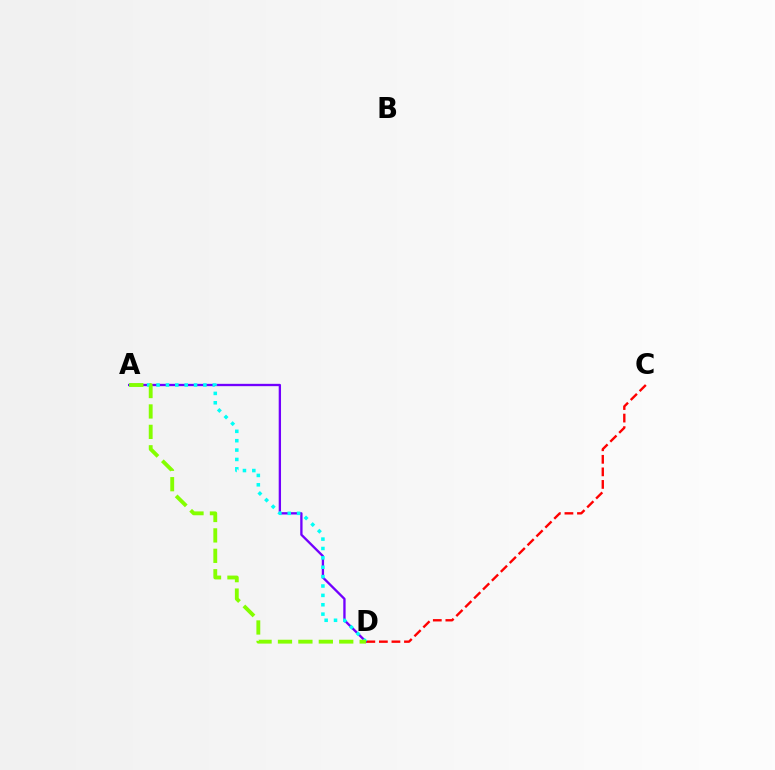{('A', 'D'): [{'color': '#7200ff', 'line_style': 'solid', 'thickness': 1.68}, {'color': '#00fff6', 'line_style': 'dotted', 'thickness': 2.55}, {'color': '#84ff00', 'line_style': 'dashed', 'thickness': 2.77}], ('C', 'D'): [{'color': '#ff0000', 'line_style': 'dashed', 'thickness': 1.71}]}